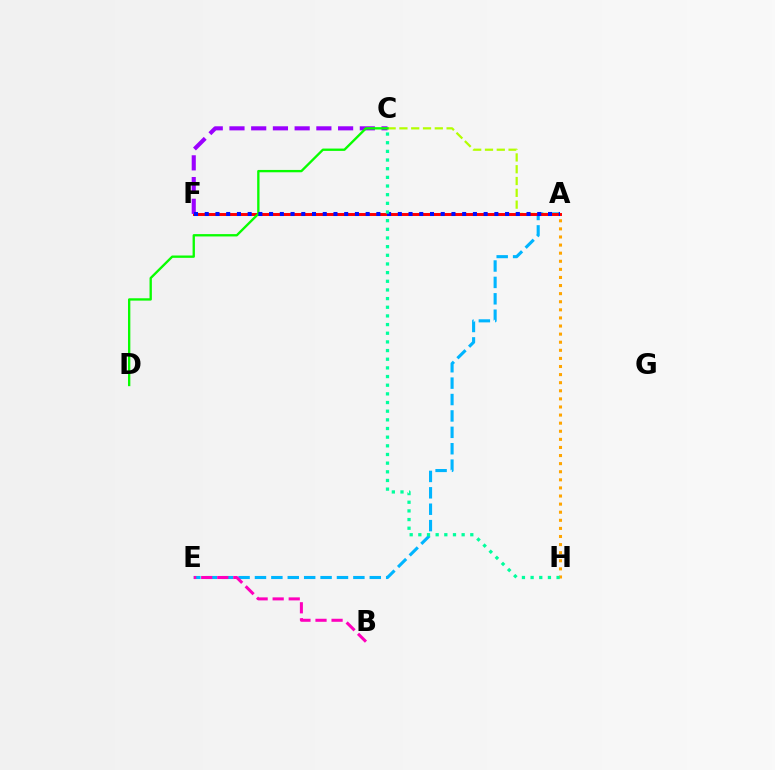{('A', 'C'): [{'color': '#b3ff00', 'line_style': 'dashed', 'thickness': 1.6}], ('A', 'E'): [{'color': '#00b5ff', 'line_style': 'dashed', 'thickness': 2.23}], ('A', 'F'): [{'color': '#ff0000', 'line_style': 'solid', 'thickness': 2.13}, {'color': '#0010ff', 'line_style': 'dotted', 'thickness': 2.91}], ('B', 'E'): [{'color': '#ff00bd', 'line_style': 'dashed', 'thickness': 2.18}], ('A', 'H'): [{'color': '#ffa500', 'line_style': 'dotted', 'thickness': 2.2}], ('C', 'F'): [{'color': '#9b00ff', 'line_style': 'dashed', 'thickness': 2.95}], ('C', 'D'): [{'color': '#08ff00', 'line_style': 'solid', 'thickness': 1.68}], ('C', 'H'): [{'color': '#00ff9d', 'line_style': 'dotted', 'thickness': 2.35}]}